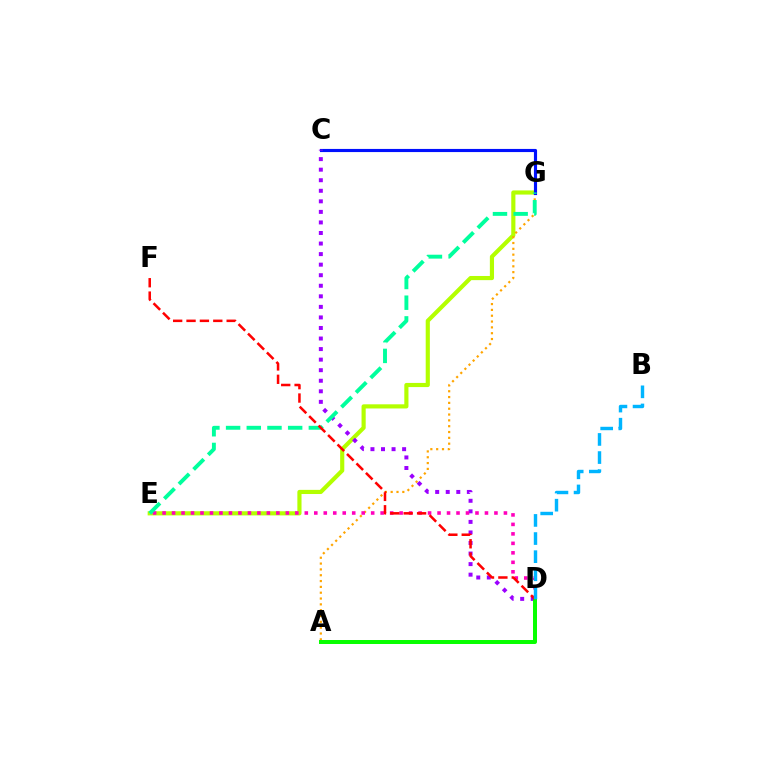{('E', 'G'): [{'color': '#b3ff00', 'line_style': 'solid', 'thickness': 2.99}, {'color': '#00ff9d', 'line_style': 'dashed', 'thickness': 2.81}], ('A', 'G'): [{'color': '#ffa500', 'line_style': 'dotted', 'thickness': 1.58}], ('C', 'G'): [{'color': '#0010ff', 'line_style': 'solid', 'thickness': 2.26}], ('C', 'D'): [{'color': '#9b00ff', 'line_style': 'dotted', 'thickness': 2.87}], ('D', 'E'): [{'color': '#ff00bd', 'line_style': 'dotted', 'thickness': 2.58}], ('A', 'D'): [{'color': '#08ff00', 'line_style': 'solid', 'thickness': 2.87}], ('D', 'F'): [{'color': '#ff0000', 'line_style': 'dashed', 'thickness': 1.82}], ('B', 'D'): [{'color': '#00b5ff', 'line_style': 'dashed', 'thickness': 2.46}]}